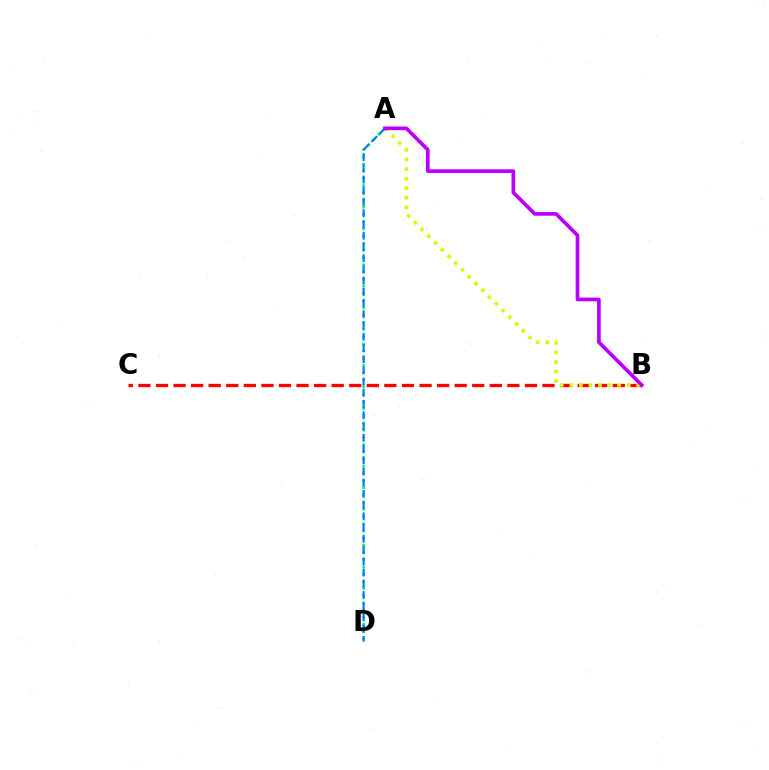{('B', 'C'): [{'color': '#ff0000', 'line_style': 'dashed', 'thickness': 2.39}], ('A', 'D'): [{'color': '#00ff5c', 'line_style': 'dotted', 'thickness': 1.95}, {'color': '#0074ff', 'line_style': 'dashed', 'thickness': 1.53}], ('A', 'B'): [{'color': '#d1ff00', 'line_style': 'dotted', 'thickness': 2.6}, {'color': '#b900ff', 'line_style': 'solid', 'thickness': 2.65}]}